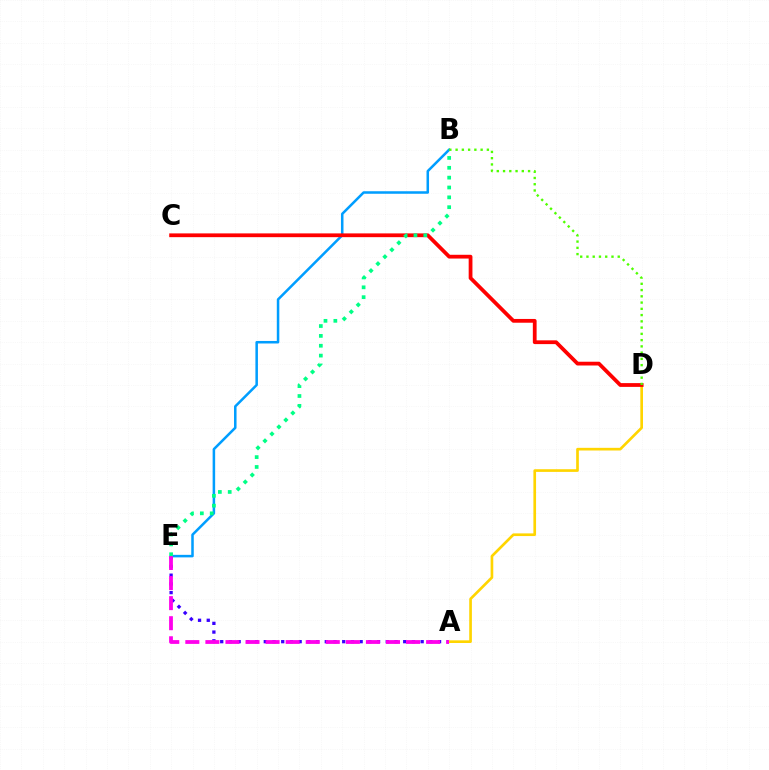{('A', 'E'): [{'color': '#3700ff', 'line_style': 'dotted', 'thickness': 2.37}, {'color': '#ff00ed', 'line_style': 'dashed', 'thickness': 2.73}], ('B', 'E'): [{'color': '#009eff', 'line_style': 'solid', 'thickness': 1.82}, {'color': '#00ff86', 'line_style': 'dotted', 'thickness': 2.68}], ('A', 'D'): [{'color': '#ffd500', 'line_style': 'solid', 'thickness': 1.92}], ('C', 'D'): [{'color': '#ff0000', 'line_style': 'solid', 'thickness': 2.71}], ('B', 'D'): [{'color': '#4fff00', 'line_style': 'dotted', 'thickness': 1.7}]}